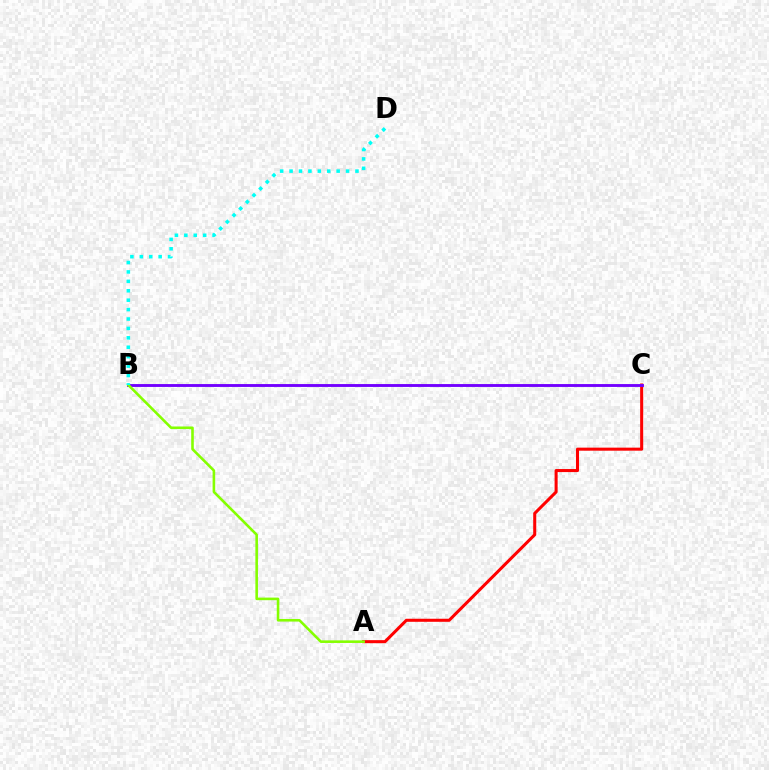{('A', 'C'): [{'color': '#ff0000', 'line_style': 'solid', 'thickness': 2.19}], ('B', 'C'): [{'color': '#7200ff', 'line_style': 'solid', 'thickness': 2.07}], ('A', 'B'): [{'color': '#84ff00', 'line_style': 'solid', 'thickness': 1.87}], ('B', 'D'): [{'color': '#00fff6', 'line_style': 'dotted', 'thickness': 2.56}]}